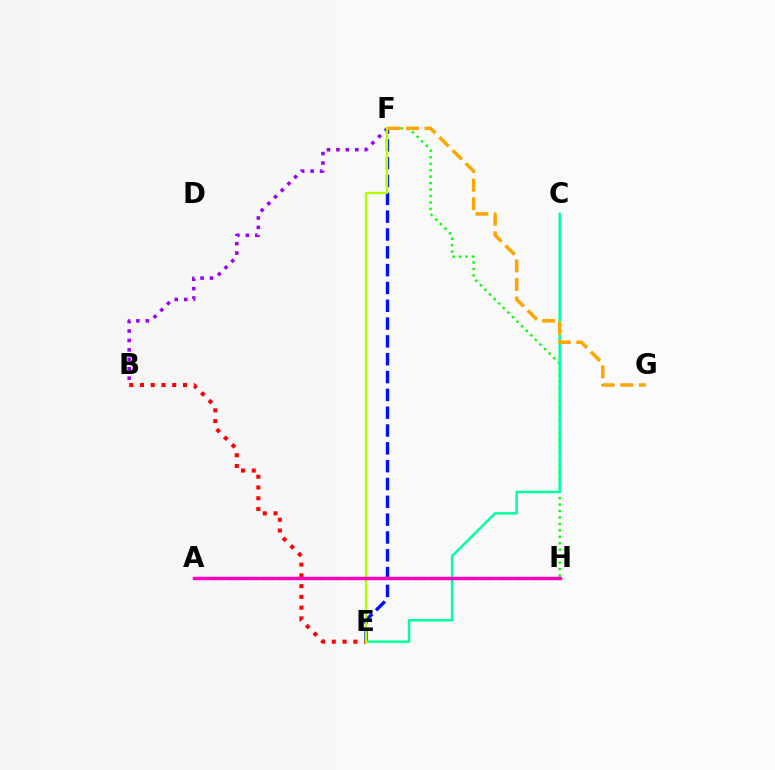{('E', 'F'): [{'color': '#0010ff', 'line_style': 'dashed', 'thickness': 2.42}, {'color': '#b3ff00', 'line_style': 'solid', 'thickness': 1.65}], ('B', 'E'): [{'color': '#ff0000', 'line_style': 'dotted', 'thickness': 2.92}], ('F', 'H'): [{'color': '#08ff00', 'line_style': 'dotted', 'thickness': 1.76}], ('B', 'F'): [{'color': '#9b00ff', 'line_style': 'dotted', 'thickness': 2.56}], ('C', 'E'): [{'color': '#00ff9d', 'line_style': 'solid', 'thickness': 1.78}], ('F', 'G'): [{'color': '#ffa500', 'line_style': 'dashed', 'thickness': 2.52}], ('A', 'H'): [{'color': '#00b5ff', 'line_style': 'dashed', 'thickness': 2.29}, {'color': '#ff00bd', 'line_style': 'solid', 'thickness': 2.45}]}